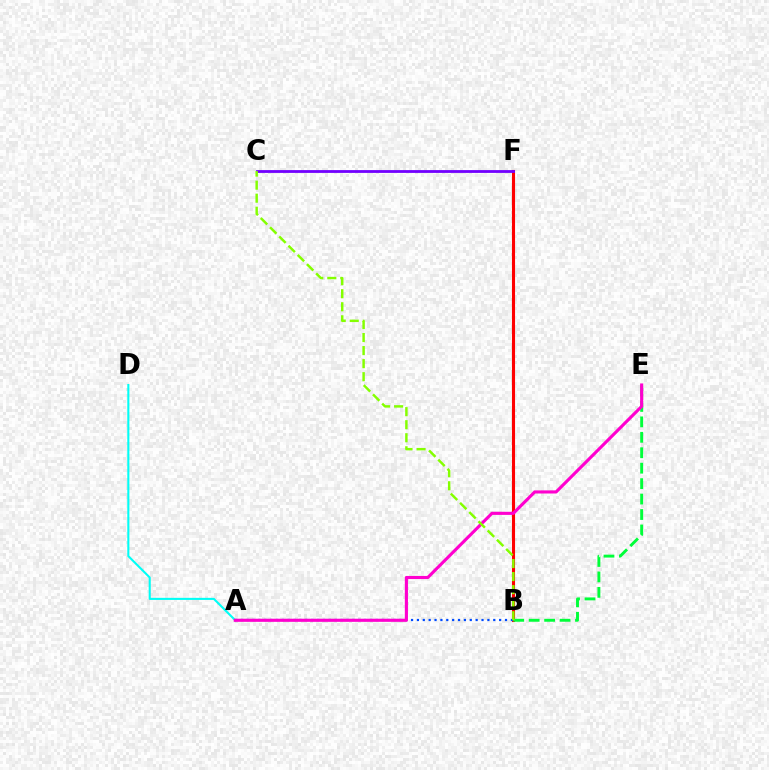{('B', 'F'): [{'color': '#ffbd00', 'line_style': 'dashed', 'thickness': 2.02}, {'color': '#ff0000', 'line_style': 'solid', 'thickness': 2.23}], ('A', 'B'): [{'color': '#004bff', 'line_style': 'dotted', 'thickness': 1.6}], ('A', 'D'): [{'color': '#00fff6', 'line_style': 'solid', 'thickness': 1.5}], ('B', 'E'): [{'color': '#00ff39', 'line_style': 'dashed', 'thickness': 2.1}], ('A', 'E'): [{'color': '#ff00cf', 'line_style': 'solid', 'thickness': 2.25}], ('C', 'F'): [{'color': '#7200ff', 'line_style': 'solid', 'thickness': 2.01}], ('B', 'C'): [{'color': '#84ff00', 'line_style': 'dashed', 'thickness': 1.77}]}